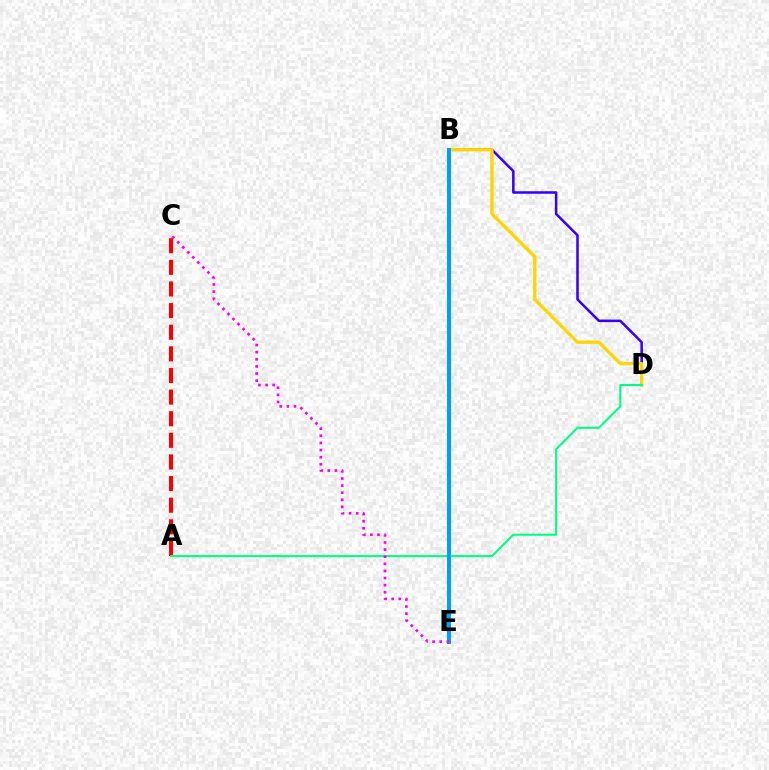{('B', 'D'): [{'color': '#3700ff', 'line_style': 'solid', 'thickness': 1.83}, {'color': '#ffd500', 'line_style': 'solid', 'thickness': 2.35}], ('A', 'C'): [{'color': '#ff0000', 'line_style': 'dashed', 'thickness': 2.94}], ('B', 'E'): [{'color': '#4fff00', 'line_style': 'solid', 'thickness': 1.52}, {'color': '#009eff', 'line_style': 'solid', 'thickness': 2.91}], ('A', 'D'): [{'color': '#00ff86', 'line_style': 'solid', 'thickness': 1.51}], ('C', 'E'): [{'color': '#ff00ed', 'line_style': 'dotted', 'thickness': 1.93}]}